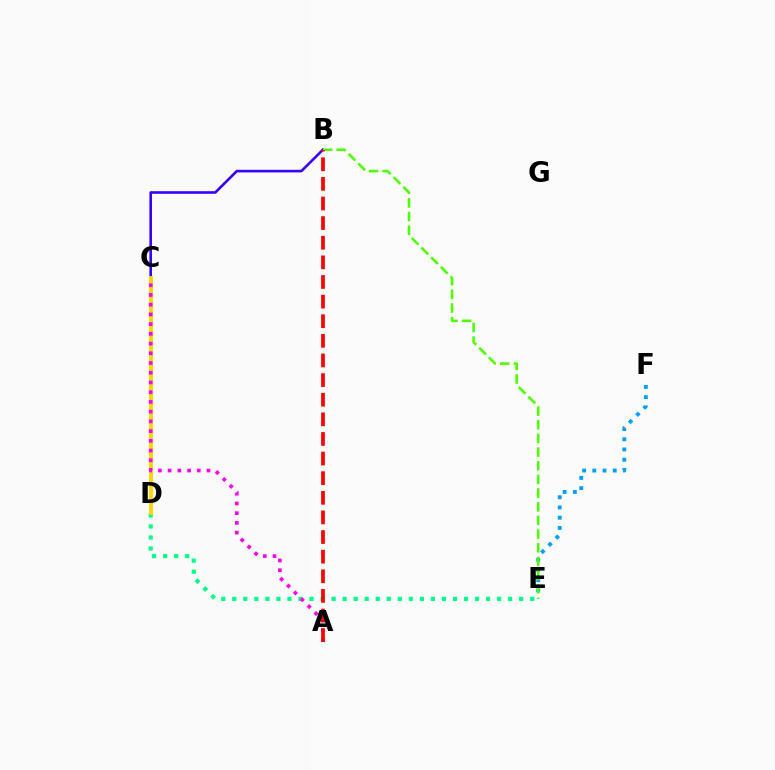{('D', 'E'): [{'color': '#00ff86', 'line_style': 'dotted', 'thickness': 3.0}], ('B', 'C'): [{'color': '#3700ff', 'line_style': 'solid', 'thickness': 1.87}], ('E', 'F'): [{'color': '#009eff', 'line_style': 'dotted', 'thickness': 2.78}], ('C', 'D'): [{'color': '#ffd500', 'line_style': 'solid', 'thickness': 2.77}], ('B', 'E'): [{'color': '#4fff00', 'line_style': 'dashed', 'thickness': 1.86}], ('A', 'C'): [{'color': '#ff00ed', 'line_style': 'dotted', 'thickness': 2.64}], ('A', 'B'): [{'color': '#ff0000', 'line_style': 'dashed', 'thickness': 2.67}]}